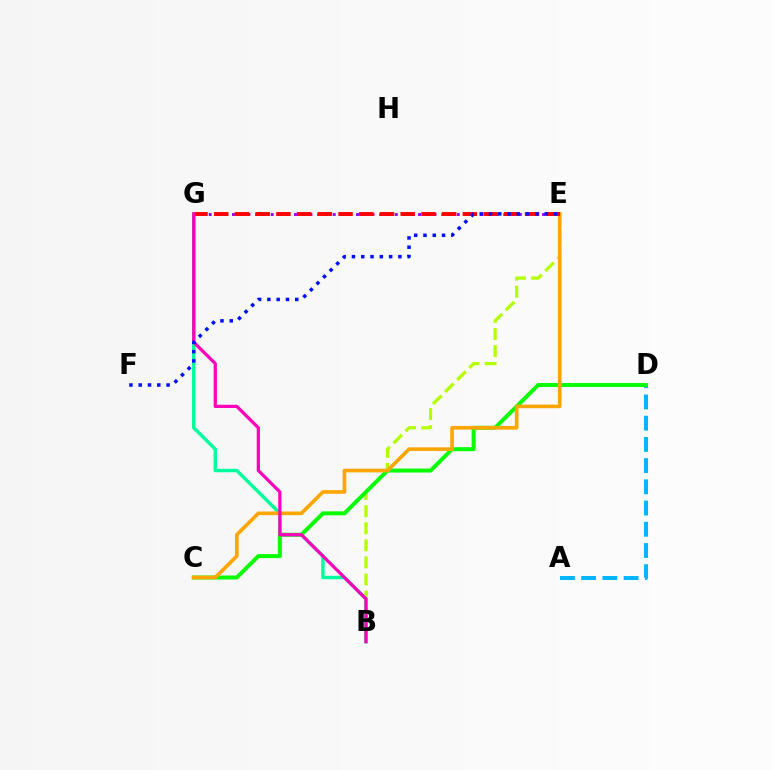{('E', 'G'): [{'color': '#9b00ff', 'line_style': 'dotted', 'thickness': 2.11}, {'color': '#ff0000', 'line_style': 'dashed', 'thickness': 2.81}], ('A', 'D'): [{'color': '#00b5ff', 'line_style': 'dashed', 'thickness': 2.88}], ('B', 'E'): [{'color': '#b3ff00', 'line_style': 'dashed', 'thickness': 2.32}], ('B', 'G'): [{'color': '#00ff9d', 'line_style': 'solid', 'thickness': 2.48}, {'color': '#ff00bd', 'line_style': 'solid', 'thickness': 2.33}], ('C', 'D'): [{'color': '#08ff00', 'line_style': 'solid', 'thickness': 2.87}], ('C', 'E'): [{'color': '#ffa500', 'line_style': 'solid', 'thickness': 2.63}], ('E', 'F'): [{'color': '#0010ff', 'line_style': 'dotted', 'thickness': 2.52}]}